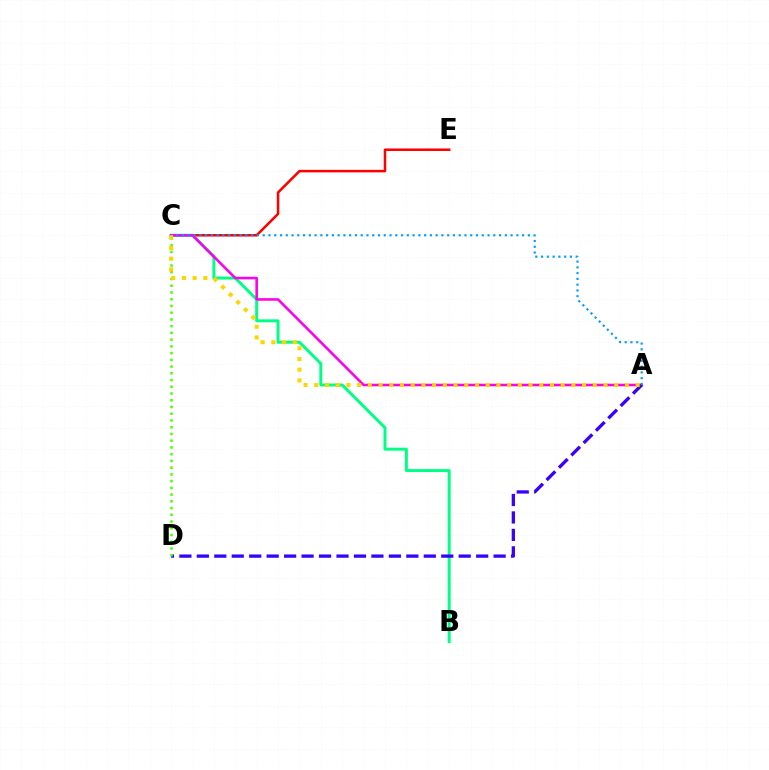{('C', 'E'): [{'color': '#ff0000', 'line_style': 'solid', 'thickness': 1.82}], ('B', 'C'): [{'color': '#00ff86', 'line_style': 'solid', 'thickness': 2.14}], ('A', 'C'): [{'color': '#ff00ed', 'line_style': 'solid', 'thickness': 1.86}, {'color': '#009eff', 'line_style': 'dotted', 'thickness': 1.57}, {'color': '#ffd500', 'line_style': 'dotted', 'thickness': 2.91}], ('A', 'D'): [{'color': '#3700ff', 'line_style': 'dashed', 'thickness': 2.37}], ('C', 'D'): [{'color': '#4fff00', 'line_style': 'dotted', 'thickness': 1.83}]}